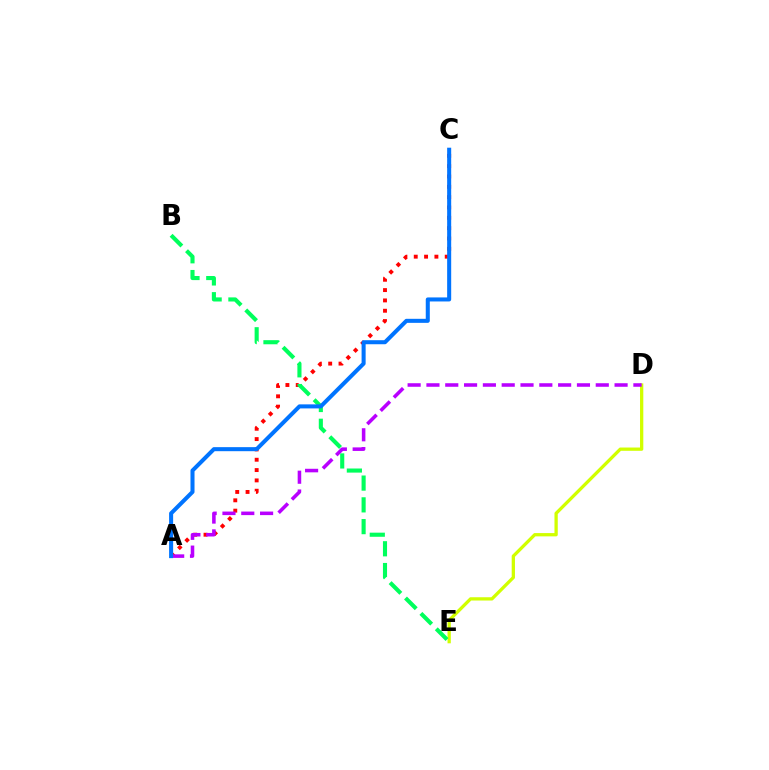{('A', 'C'): [{'color': '#ff0000', 'line_style': 'dotted', 'thickness': 2.81}, {'color': '#0074ff', 'line_style': 'solid', 'thickness': 2.91}], ('D', 'E'): [{'color': '#d1ff00', 'line_style': 'solid', 'thickness': 2.37}], ('B', 'E'): [{'color': '#00ff5c', 'line_style': 'dashed', 'thickness': 2.96}], ('A', 'D'): [{'color': '#b900ff', 'line_style': 'dashed', 'thickness': 2.56}]}